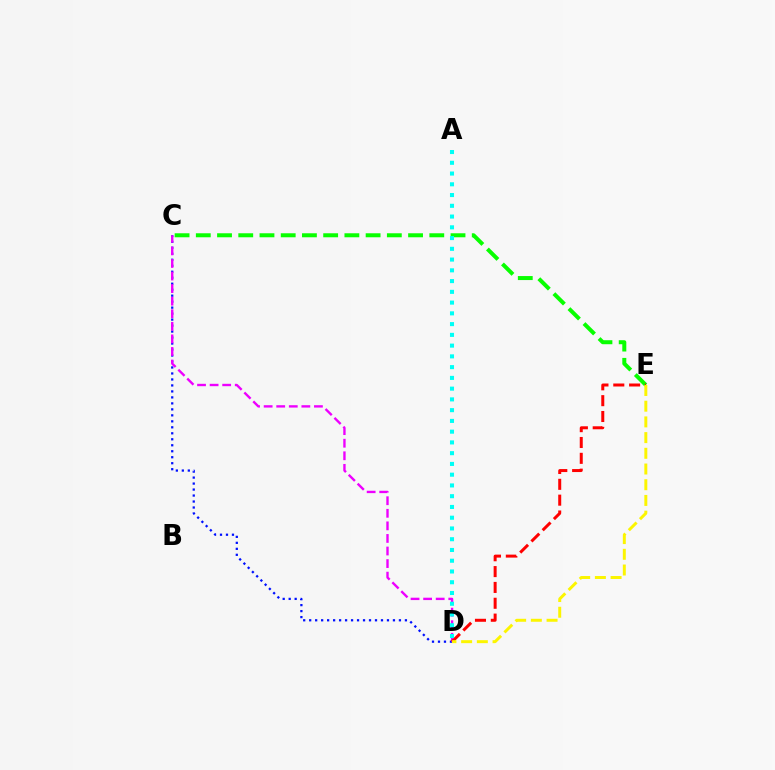{('C', 'D'): [{'color': '#0010ff', 'line_style': 'dotted', 'thickness': 1.63}, {'color': '#ee00ff', 'line_style': 'dashed', 'thickness': 1.71}], ('C', 'E'): [{'color': '#08ff00', 'line_style': 'dashed', 'thickness': 2.88}], ('D', 'E'): [{'color': '#ff0000', 'line_style': 'dashed', 'thickness': 2.15}, {'color': '#fcf500', 'line_style': 'dashed', 'thickness': 2.13}], ('A', 'D'): [{'color': '#00fff6', 'line_style': 'dotted', 'thickness': 2.92}]}